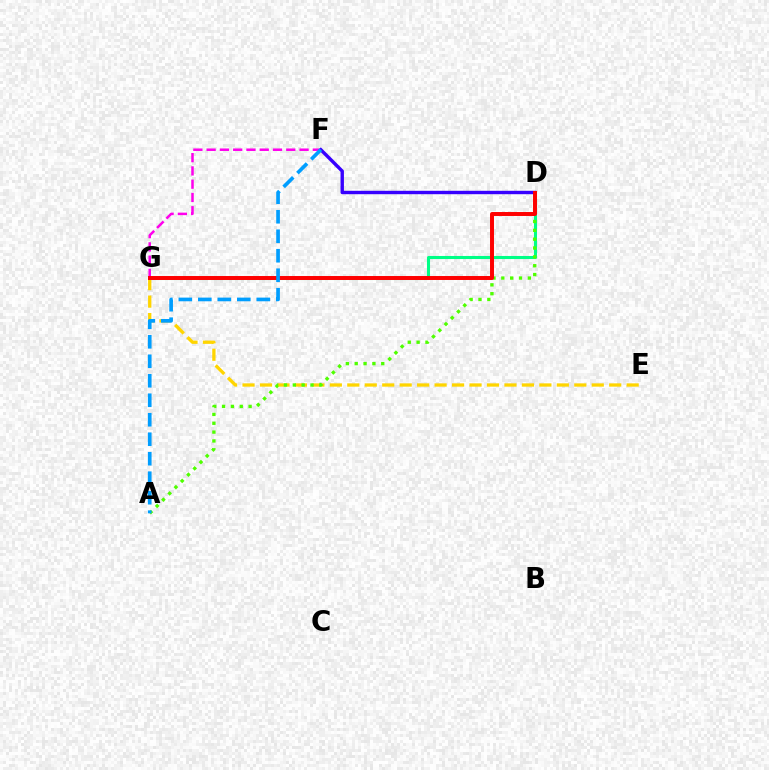{('D', 'G'): [{'color': '#00ff86', 'line_style': 'solid', 'thickness': 2.2}, {'color': '#ff0000', 'line_style': 'solid', 'thickness': 2.85}], ('E', 'G'): [{'color': '#ffd500', 'line_style': 'dashed', 'thickness': 2.37}], ('F', 'G'): [{'color': '#ff00ed', 'line_style': 'dashed', 'thickness': 1.8}], ('A', 'D'): [{'color': '#4fff00', 'line_style': 'dotted', 'thickness': 2.4}], ('D', 'F'): [{'color': '#3700ff', 'line_style': 'solid', 'thickness': 2.45}], ('A', 'F'): [{'color': '#009eff', 'line_style': 'dashed', 'thickness': 2.65}]}